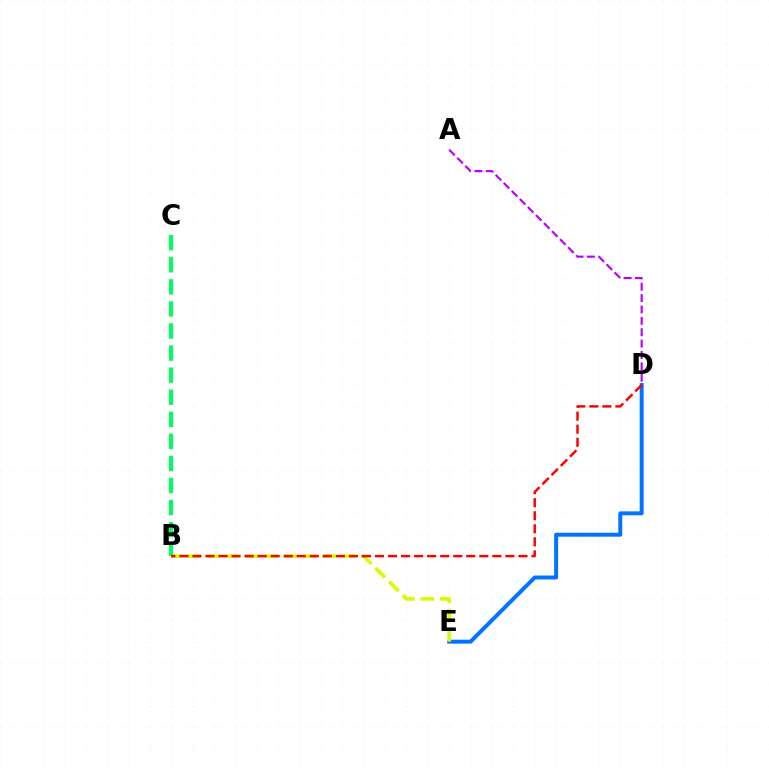{('D', 'E'): [{'color': '#0074ff', 'line_style': 'solid', 'thickness': 2.85}], ('B', 'E'): [{'color': '#d1ff00', 'line_style': 'dashed', 'thickness': 2.62}], ('B', 'C'): [{'color': '#00ff5c', 'line_style': 'dashed', 'thickness': 3.0}], ('A', 'D'): [{'color': '#b900ff', 'line_style': 'dashed', 'thickness': 1.55}], ('B', 'D'): [{'color': '#ff0000', 'line_style': 'dashed', 'thickness': 1.77}]}